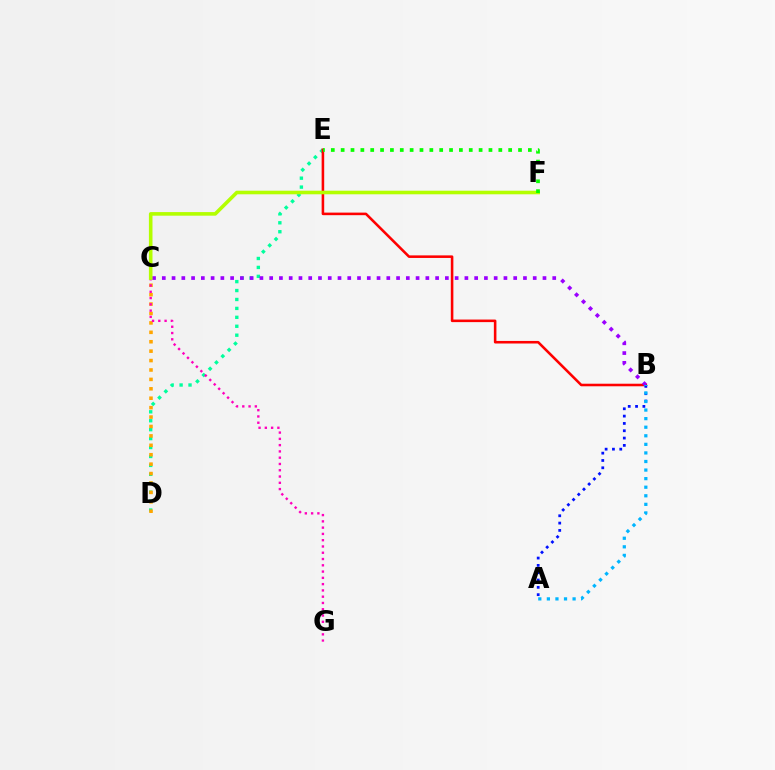{('D', 'E'): [{'color': '#00ff9d', 'line_style': 'dotted', 'thickness': 2.43}], ('B', 'E'): [{'color': '#ff0000', 'line_style': 'solid', 'thickness': 1.85}], ('B', 'C'): [{'color': '#9b00ff', 'line_style': 'dotted', 'thickness': 2.65}], ('A', 'B'): [{'color': '#0010ff', 'line_style': 'dotted', 'thickness': 1.99}, {'color': '#00b5ff', 'line_style': 'dotted', 'thickness': 2.33}], ('C', 'D'): [{'color': '#ffa500', 'line_style': 'dotted', 'thickness': 2.56}], ('C', 'G'): [{'color': '#ff00bd', 'line_style': 'dotted', 'thickness': 1.71}], ('C', 'F'): [{'color': '#b3ff00', 'line_style': 'solid', 'thickness': 2.58}], ('E', 'F'): [{'color': '#08ff00', 'line_style': 'dotted', 'thickness': 2.68}]}